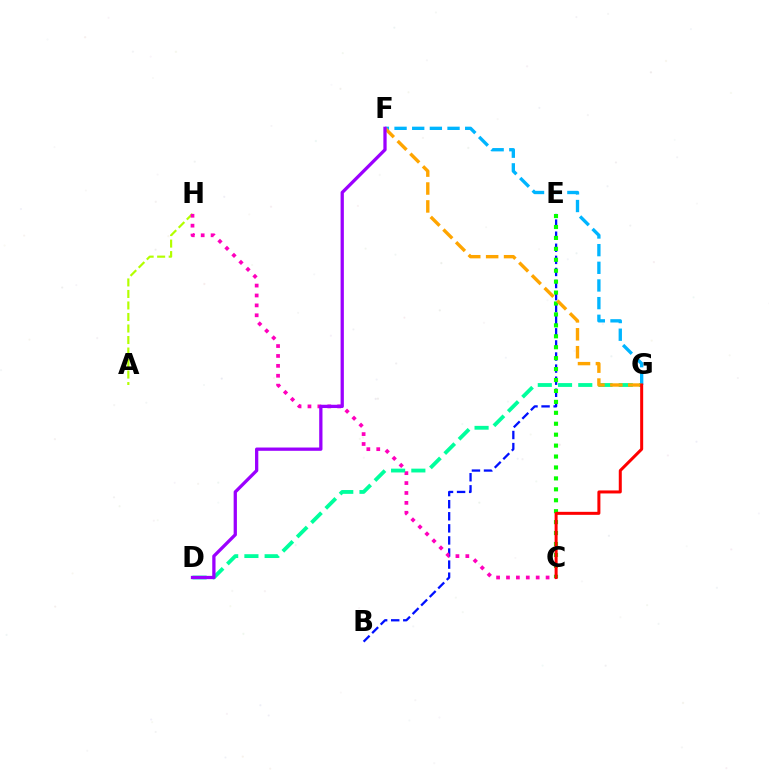{('B', 'E'): [{'color': '#0010ff', 'line_style': 'dashed', 'thickness': 1.64}], ('F', 'G'): [{'color': '#00b5ff', 'line_style': 'dashed', 'thickness': 2.4}, {'color': '#ffa500', 'line_style': 'dashed', 'thickness': 2.43}], ('A', 'H'): [{'color': '#b3ff00', 'line_style': 'dashed', 'thickness': 1.56}], ('C', 'H'): [{'color': '#ff00bd', 'line_style': 'dotted', 'thickness': 2.69}], ('D', 'G'): [{'color': '#00ff9d', 'line_style': 'dashed', 'thickness': 2.75}], ('C', 'E'): [{'color': '#08ff00', 'line_style': 'dotted', 'thickness': 2.97}], ('C', 'G'): [{'color': '#ff0000', 'line_style': 'solid', 'thickness': 2.17}], ('D', 'F'): [{'color': '#9b00ff', 'line_style': 'solid', 'thickness': 2.36}]}